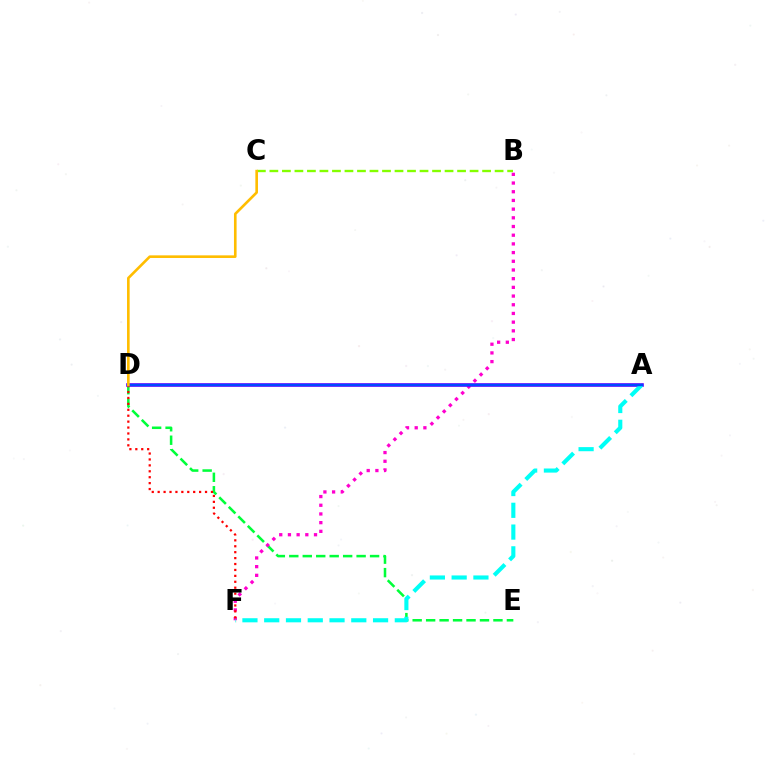{('D', 'E'): [{'color': '#00ff39', 'line_style': 'dashed', 'thickness': 1.83}], ('B', 'F'): [{'color': '#ff00cf', 'line_style': 'dotted', 'thickness': 2.36}], ('A', 'D'): [{'color': '#7200ff', 'line_style': 'solid', 'thickness': 2.61}, {'color': '#004bff', 'line_style': 'solid', 'thickness': 1.76}], ('A', 'F'): [{'color': '#00fff6', 'line_style': 'dashed', 'thickness': 2.96}], ('D', 'F'): [{'color': '#ff0000', 'line_style': 'dotted', 'thickness': 1.61}], ('B', 'C'): [{'color': '#84ff00', 'line_style': 'dashed', 'thickness': 1.7}], ('C', 'D'): [{'color': '#ffbd00', 'line_style': 'solid', 'thickness': 1.89}]}